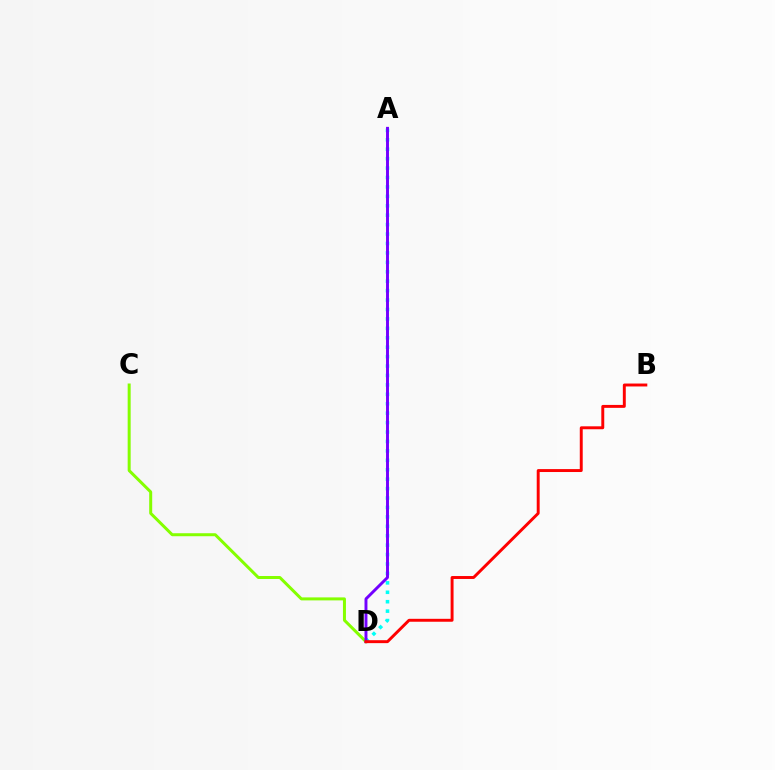{('A', 'D'): [{'color': '#00fff6', 'line_style': 'dotted', 'thickness': 2.56}, {'color': '#7200ff', 'line_style': 'solid', 'thickness': 2.11}], ('C', 'D'): [{'color': '#84ff00', 'line_style': 'solid', 'thickness': 2.16}], ('B', 'D'): [{'color': '#ff0000', 'line_style': 'solid', 'thickness': 2.11}]}